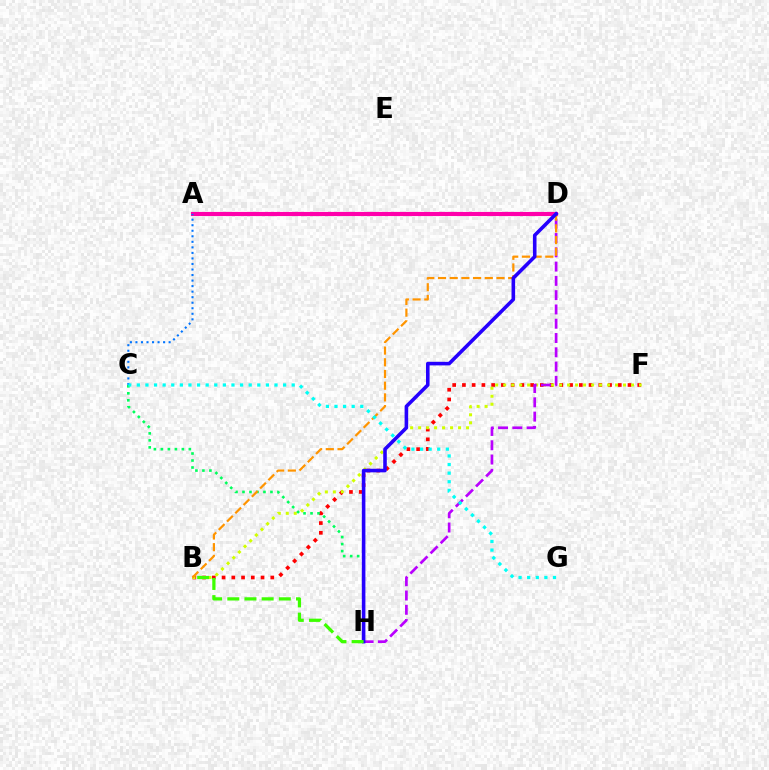{('B', 'F'): [{'color': '#ff0000', 'line_style': 'dotted', 'thickness': 2.65}, {'color': '#d1ff00', 'line_style': 'dotted', 'thickness': 2.17}], ('C', 'H'): [{'color': '#00ff5c', 'line_style': 'dotted', 'thickness': 1.9}], ('A', 'D'): [{'color': '#ff00ac', 'line_style': 'solid', 'thickness': 2.96}], ('D', 'H'): [{'color': '#b900ff', 'line_style': 'dashed', 'thickness': 1.94}, {'color': '#2500ff', 'line_style': 'solid', 'thickness': 2.57}], ('A', 'C'): [{'color': '#0074ff', 'line_style': 'dotted', 'thickness': 1.5}], ('B', 'D'): [{'color': '#ff9400', 'line_style': 'dashed', 'thickness': 1.59}], ('B', 'H'): [{'color': '#3dff00', 'line_style': 'dashed', 'thickness': 2.33}], ('C', 'G'): [{'color': '#00fff6', 'line_style': 'dotted', 'thickness': 2.34}]}